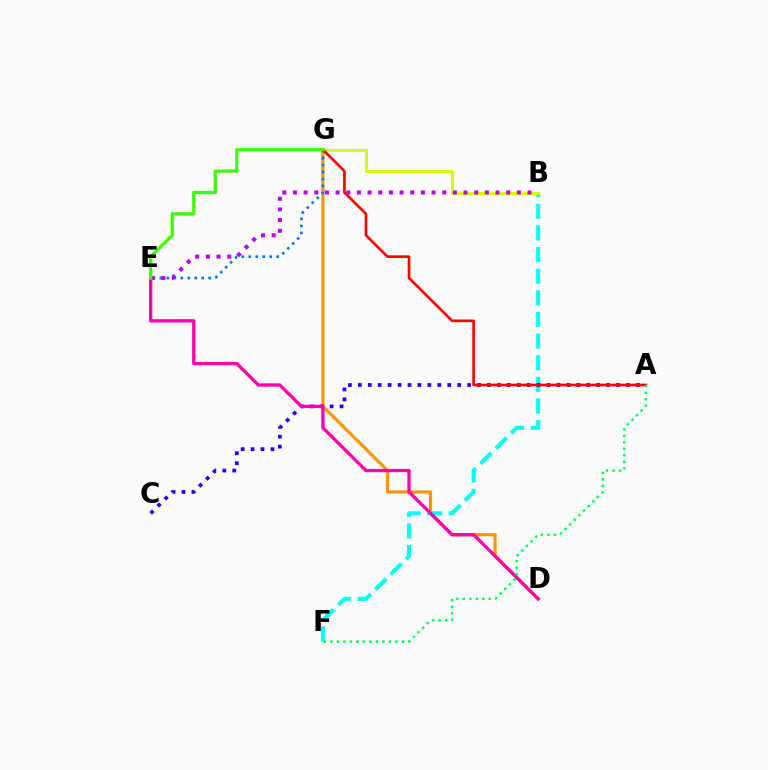{('D', 'G'): [{'color': '#ff9400', 'line_style': 'solid', 'thickness': 2.24}], ('B', 'F'): [{'color': '#00fff6', 'line_style': 'dashed', 'thickness': 2.94}], ('B', 'G'): [{'color': '#d1ff00', 'line_style': 'solid', 'thickness': 2.17}], ('E', 'G'): [{'color': '#0074ff', 'line_style': 'dotted', 'thickness': 1.9}, {'color': '#3dff00', 'line_style': 'solid', 'thickness': 2.36}], ('A', 'C'): [{'color': '#2500ff', 'line_style': 'dotted', 'thickness': 2.7}], ('A', 'G'): [{'color': '#ff0000', 'line_style': 'solid', 'thickness': 1.91}], ('D', 'E'): [{'color': '#ff00ac', 'line_style': 'solid', 'thickness': 2.37}], ('A', 'F'): [{'color': '#00ff5c', 'line_style': 'dotted', 'thickness': 1.77}], ('B', 'E'): [{'color': '#b900ff', 'line_style': 'dotted', 'thickness': 2.9}]}